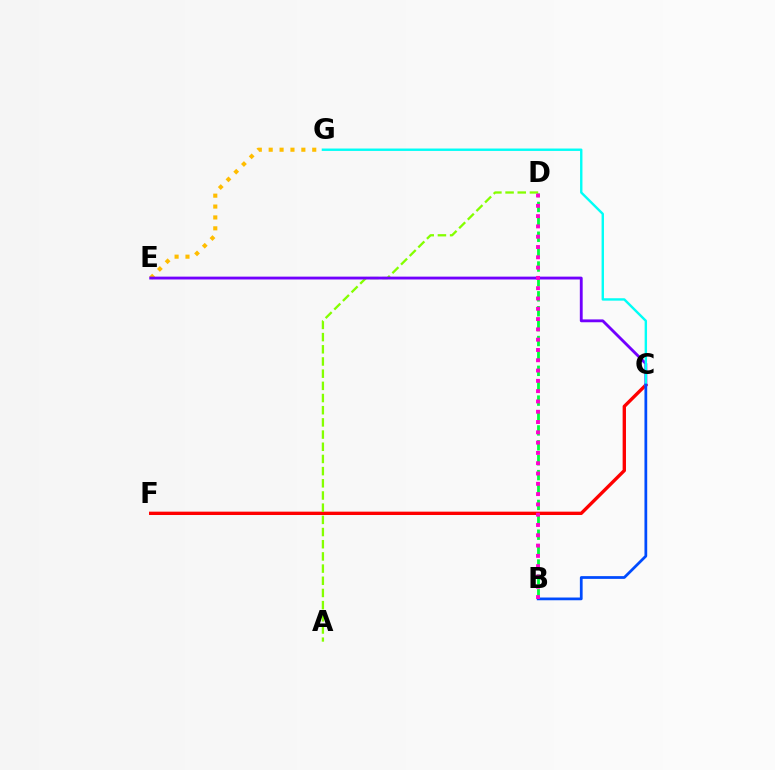{('C', 'F'): [{'color': '#ff0000', 'line_style': 'solid', 'thickness': 2.41}], ('E', 'G'): [{'color': '#ffbd00', 'line_style': 'dotted', 'thickness': 2.96}], ('A', 'D'): [{'color': '#84ff00', 'line_style': 'dashed', 'thickness': 1.66}], ('B', 'D'): [{'color': '#00ff39', 'line_style': 'dashed', 'thickness': 2.02}, {'color': '#ff00cf', 'line_style': 'dotted', 'thickness': 2.8}], ('C', 'E'): [{'color': '#7200ff', 'line_style': 'solid', 'thickness': 2.05}], ('C', 'G'): [{'color': '#00fff6', 'line_style': 'solid', 'thickness': 1.73}], ('B', 'C'): [{'color': '#004bff', 'line_style': 'solid', 'thickness': 1.98}]}